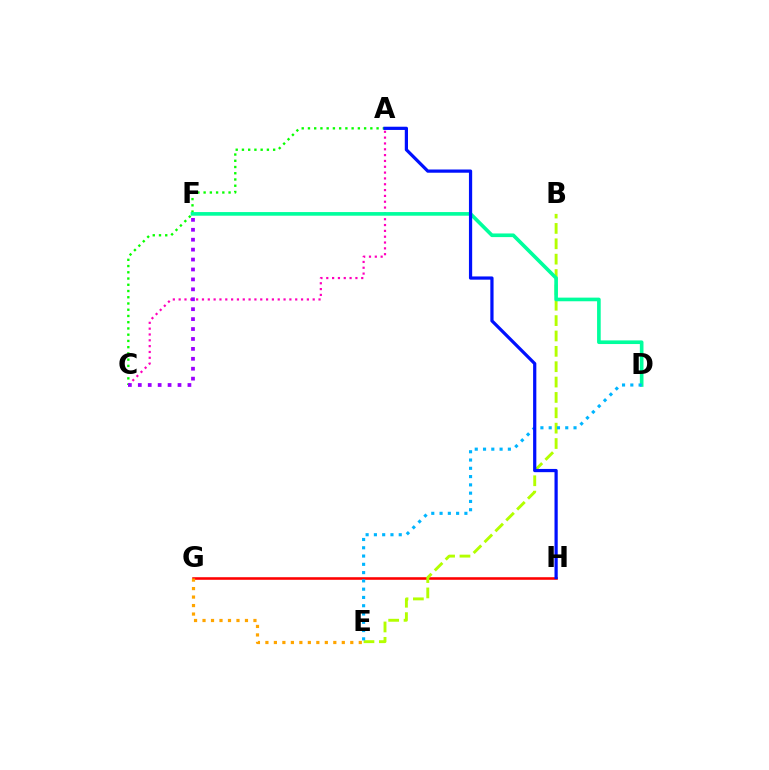{('A', 'C'): [{'color': '#ff00bd', 'line_style': 'dotted', 'thickness': 1.58}, {'color': '#08ff00', 'line_style': 'dotted', 'thickness': 1.7}], ('G', 'H'): [{'color': '#ff0000', 'line_style': 'solid', 'thickness': 1.86}], ('B', 'E'): [{'color': '#b3ff00', 'line_style': 'dashed', 'thickness': 2.09}], ('E', 'G'): [{'color': '#ffa500', 'line_style': 'dotted', 'thickness': 2.31}], ('C', 'F'): [{'color': '#9b00ff', 'line_style': 'dotted', 'thickness': 2.7}], ('D', 'F'): [{'color': '#00ff9d', 'line_style': 'solid', 'thickness': 2.62}], ('D', 'E'): [{'color': '#00b5ff', 'line_style': 'dotted', 'thickness': 2.25}], ('A', 'H'): [{'color': '#0010ff', 'line_style': 'solid', 'thickness': 2.32}]}